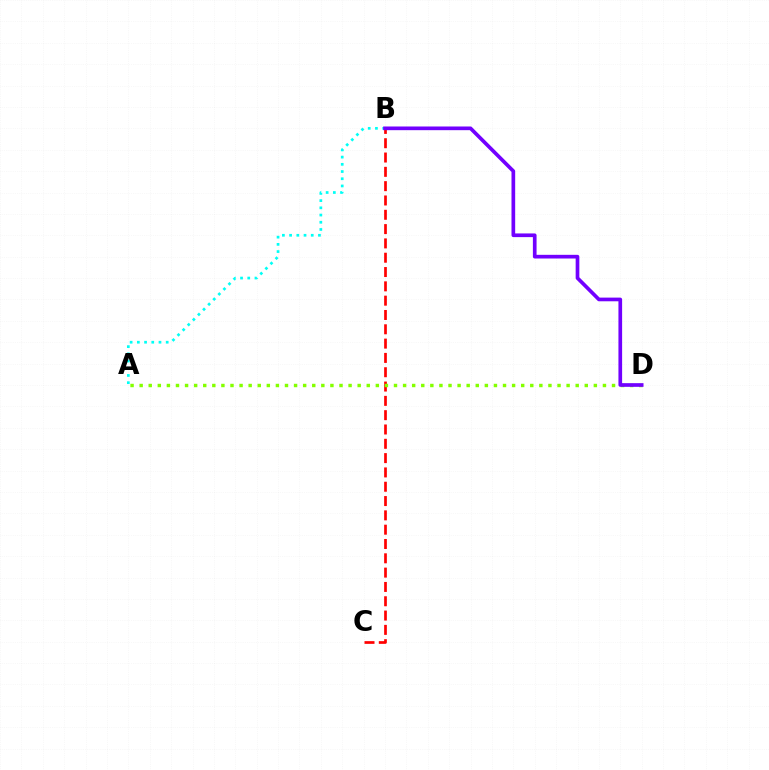{('A', 'B'): [{'color': '#00fff6', 'line_style': 'dotted', 'thickness': 1.96}], ('B', 'C'): [{'color': '#ff0000', 'line_style': 'dashed', 'thickness': 1.94}], ('A', 'D'): [{'color': '#84ff00', 'line_style': 'dotted', 'thickness': 2.47}], ('B', 'D'): [{'color': '#7200ff', 'line_style': 'solid', 'thickness': 2.65}]}